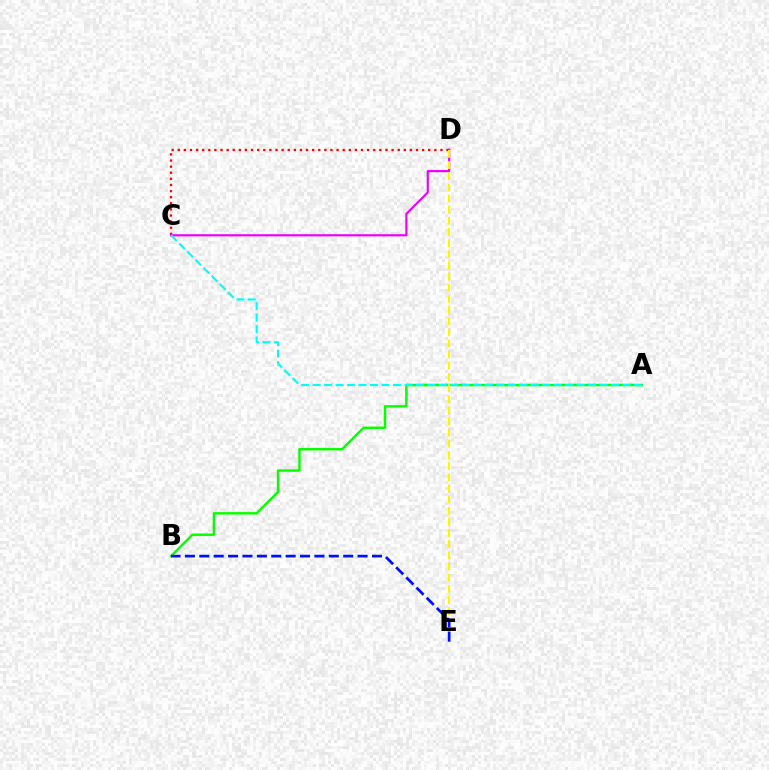{('A', 'B'): [{'color': '#08ff00', 'line_style': 'solid', 'thickness': 1.78}], ('C', 'D'): [{'color': '#ff0000', 'line_style': 'dotted', 'thickness': 1.66}, {'color': '#ee00ff', 'line_style': 'solid', 'thickness': 1.56}], ('D', 'E'): [{'color': '#fcf500', 'line_style': 'dashed', 'thickness': 1.51}], ('B', 'E'): [{'color': '#0010ff', 'line_style': 'dashed', 'thickness': 1.95}], ('A', 'C'): [{'color': '#00fff6', 'line_style': 'dashed', 'thickness': 1.56}]}